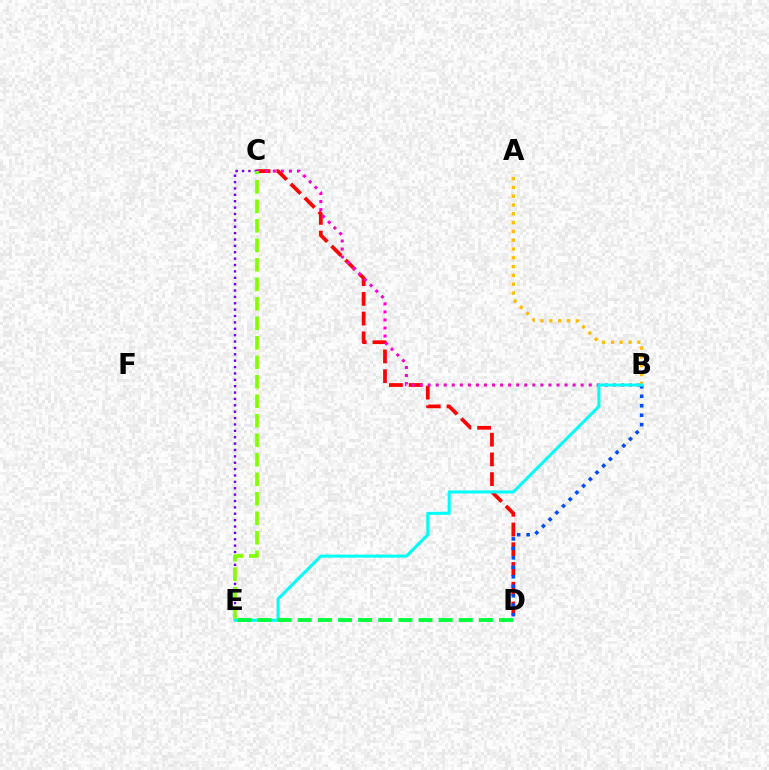{('C', 'D'): [{'color': '#ff0000', 'line_style': 'dashed', 'thickness': 2.68}], ('B', 'C'): [{'color': '#ff00cf', 'line_style': 'dotted', 'thickness': 2.19}], ('C', 'E'): [{'color': '#7200ff', 'line_style': 'dotted', 'thickness': 1.73}, {'color': '#84ff00', 'line_style': 'dashed', 'thickness': 2.65}], ('A', 'B'): [{'color': '#ffbd00', 'line_style': 'dotted', 'thickness': 2.39}], ('B', 'D'): [{'color': '#004bff', 'line_style': 'dotted', 'thickness': 2.57}], ('B', 'E'): [{'color': '#00fff6', 'line_style': 'solid', 'thickness': 2.19}], ('D', 'E'): [{'color': '#00ff39', 'line_style': 'dashed', 'thickness': 2.73}]}